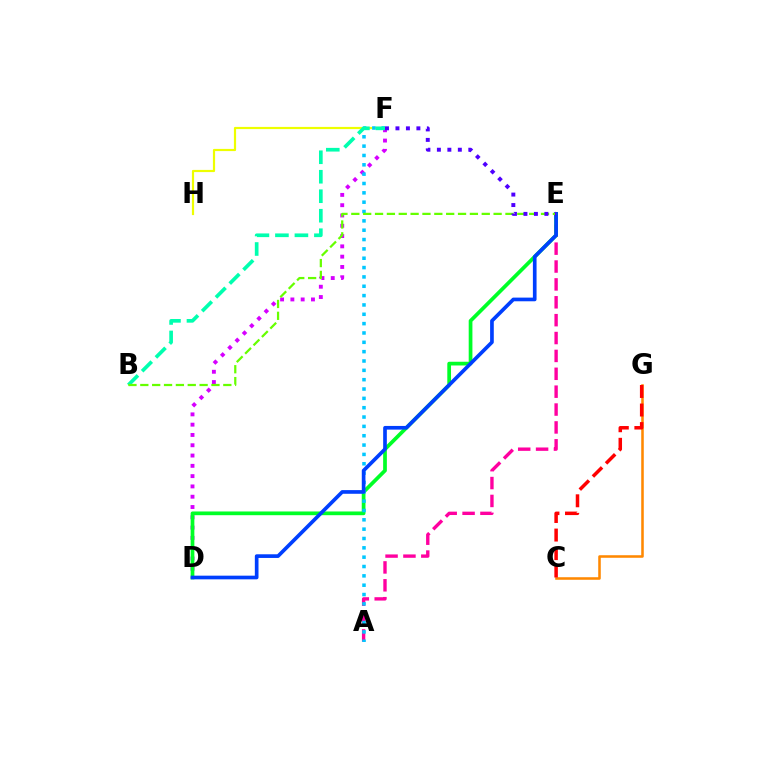{('D', 'F'): [{'color': '#d600ff', 'line_style': 'dotted', 'thickness': 2.8}], ('A', 'E'): [{'color': '#ff00a0', 'line_style': 'dashed', 'thickness': 2.43}], ('F', 'H'): [{'color': '#eeff00', 'line_style': 'solid', 'thickness': 1.58}], ('D', 'E'): [{'color': '#00ff27', 'line_style': 'solid', 'thickness': 2.68}, {'color': '#003fff', 'line_style': 'solid', 'thickness': 2.64}], ('A', 'F'): [{'color': '#00c7ff', 'line_style': 'dotted', 'thickness': 2.54}], ('B', 'F'): [{'color': '#00ffaf', 'line_style': 'dashed', 'thickness': 2.65}], ('C', 'G'): [{'color': '#ff8800', 'line_style': 'solid', 'thickness': 1.84}, {'color': '#ff0000', 'line_style': 'dashed', 'thickness': 2.52}], ('B', 'E'): [{'color': '#66ff00', 'line_style': 'dashed', 'thickness': 1.61}], ('E', 'F'): [{'color': '#4f00ff', 'line_style': 'dotted', 'thickness': 2.85}]}